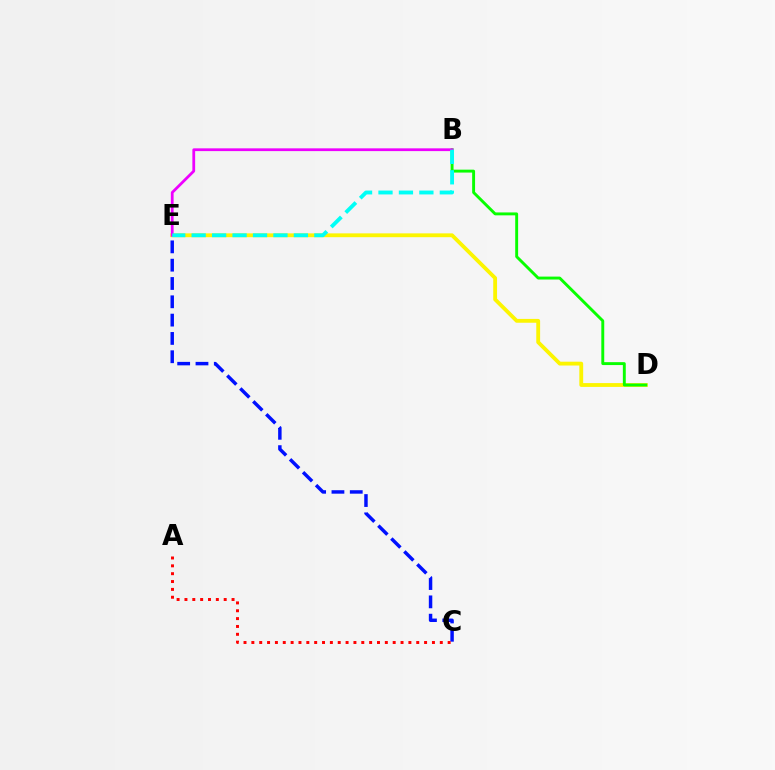{('D', 'E'): [{'color': '#fcf500', 'line_style': 'solid', 'thickness': 2.76}], ('B', 'D'): [{'color': '#08ff00', 'line_style': 'solid', 'thickness': 2.1}], ('C', 'E'): [{'color': '#0010ff', 'line_style': 'dashed', 'thickness': 2.49}], ('B', 'E'): [{'color': '#ee00ff', 'line_style': 'solid', 'thickness': 1.99}, {'color': '#00fff6', 'line_style': 'dashed', 'thickness': 2.78}], ('A', 'C'): [{'color': '#ff0000', 'line_style': 'dotted', 'thickness': 2.13}]}